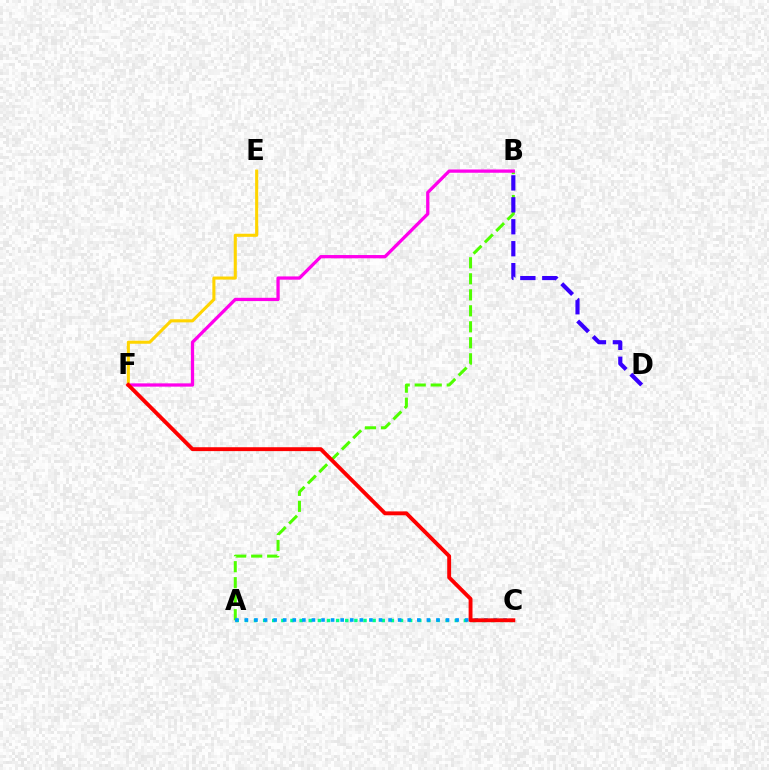{('A', 'B'): [{'color': '#4fff00', 'line_style': 'dashed', 'thickness': 2.17}], ('B', 'F'): [{'color': '#ff00ed', 'line_style': 'solid', 'thickness': 2.36}], ('A', 'C'): [{'color': '#00ff86', 'line_style': 'dotted', 'thickness': 2.48}, {'color': '#009eff', 'line_style': 'dotted', 'thickness': 2.6}], ('E', 'F'): [{'color': '#ffd500', 'line_style': 'solid', 'thickness': 2.21}], ('C', 'F'): [{'color': '#ff0000', 'line_style': 'solid', 'thickness': 2.79}], ('B', 'D'): [{'color': '#3700ff', 'line_style': 'dashed', 'thickness': 2.98}]}